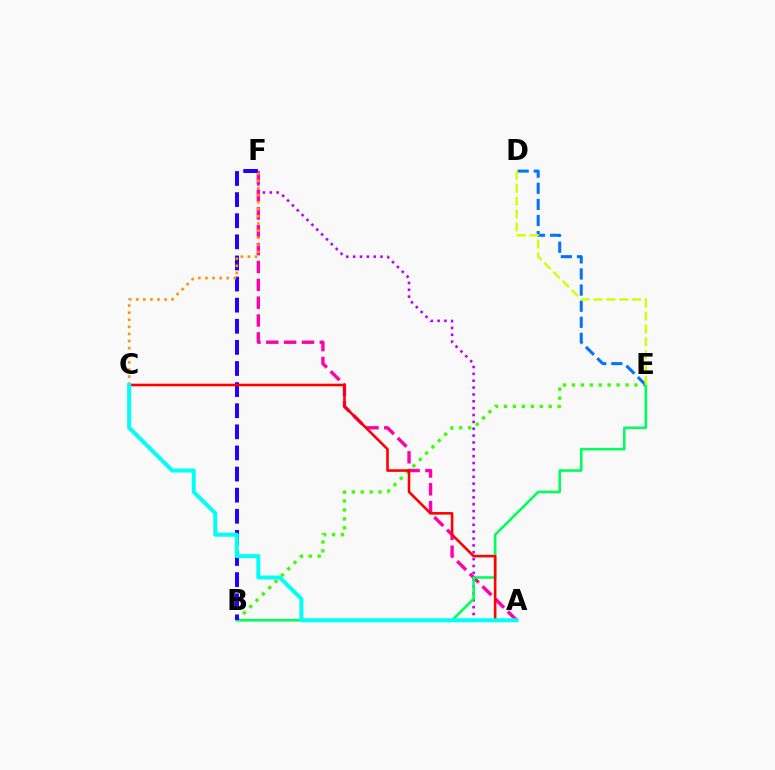{('A', 'F'): [{'color': '#b900ff', 'line_style': 'dotted', 'thickness': 1.86}, {'color': '#ff00ac', 'line_style': 'dashed', 'thickness': 2.42}], ('B', 'E'): [{'color': '#3dff00', 'line_style': 'dotted', 'thickness': 2.43}, {'color': '#00ff5c', 'line_style': 'solid', 'thickness': 1.86}], ('D', 'E'): [{'color': '#0074ff', 'line_style': 'dashed', 'thickness': 2.19}, {'color': '#d1ff00', 'line_style': 'dashed', 'thickness': 1.75}], ('B', 'F'): [{'color': '#2500ff', 'line_style': 'dashed', 'thickness': 2.87}], ('A', 'C'): [{'color': '#ff0000', 'line_style': 'solid', 'thickness': 1.86}, {'color': '#00fff6', 'line_style': 'solid', 'thickness': 2.88}], ('C', 'F'): [{'color': '#ff9400', 'line_style': 'dotted', 'thickness': 1.93}]}